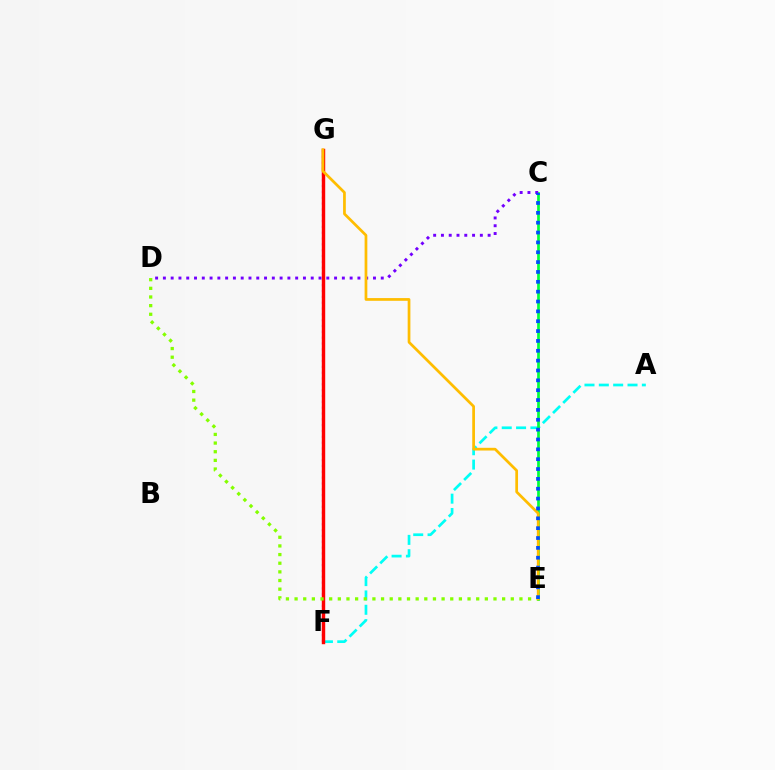{('A', 'F'): [{'color': '#00fff6', 'line_style': 'dashed', 'thickness': 1.95}], ('F', 'G'): [{'color': '#ff00cf', 'line_style': 'dotted', 'thickness': 1.58}, {'color': '#ff0000', 'line_style': 'solid', 'thickness': 2.46}], ('C', 'E'): [{'color': '#00ff39', 'line_style': 'solid', 'thickness': 1.95}, {'color': '#004bff', 'line_style': 'dotted', 'thickness': 2.68}], ('C', 'D'): [{'color': '#7200ff', 'line_style': 'dotted', 'thickness': 2.11}], ('D', 'E'): [{'color': '#84ff00', 'line_style': 'dotted', 'thickness': 2.35}], ('E', 'G'): [{'color': '#ffbd00', 'line_style': 'solid', 'thickness': 1.96}]}